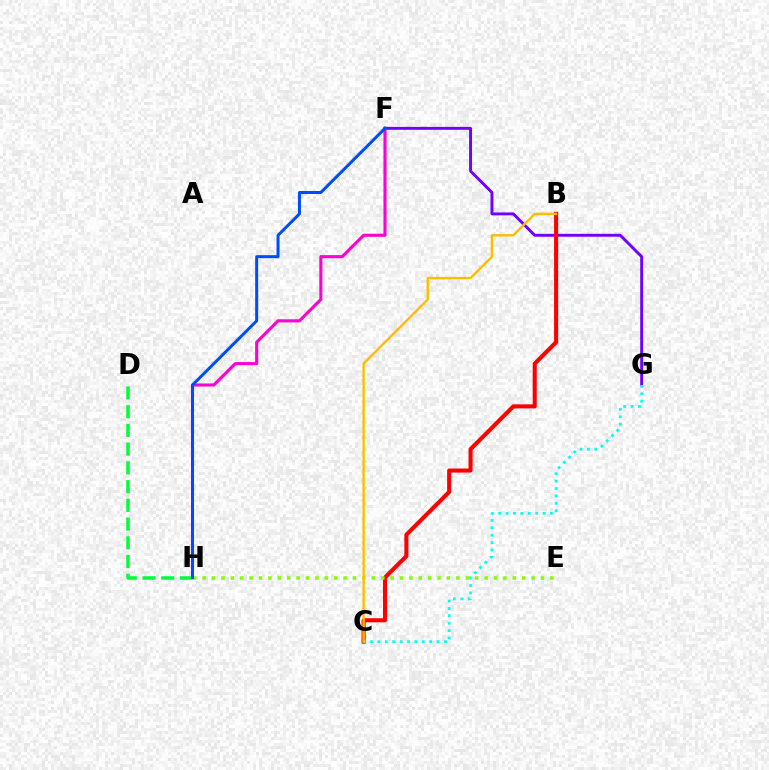{('D', 'H'): [{'color': '#00ff39', 'line_style': 'dashed', 'thickness': 2.54}], ('F', 'G'): [{'color': '#7200ff', 'line_style': 'solid', 'thickness': 2.1}], ('B', 'C'): [{'color': '#ff0000', 'line_style': 'solid', 'thickness': 2.93}, {'color': '#ffbd00', 'line_style': 'solid', 'thickness': 1.73}], ('F', 'H'): [{'color': '#ff00cf', 'line_style': 'solid', 'thickness': 2.23}, {'color': '#004bff', 'line_style': 'solid', 'thickness': 2.16}], ('C', 'G'): [{'color': '#00fff6', 'line_style': 'dotted', 'thickness': 2.01}], ('E', 'H'): [{'color': '#84ff00', 'line_style': 'dotted', 'thickness': 2.55}]}